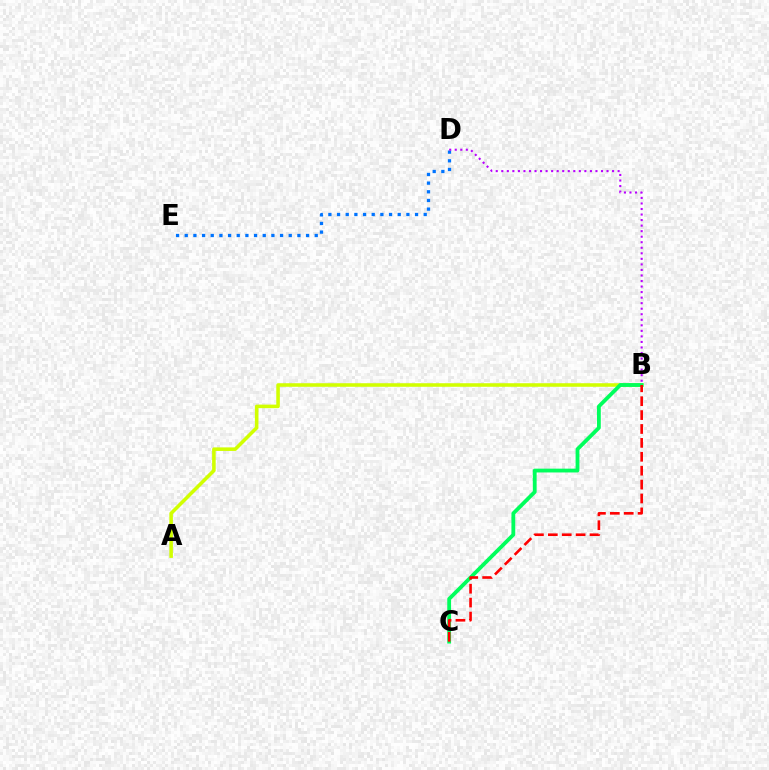{('D', 'E'): [{'color': '#0074ff', 'line_style': 'dotted', 'thickness': 2.35}], ('A', 'B'): [{'color': '#d1ff00', 'line_style': 'solid', 'thickness': 2.56}], ('B', 'C'): [{'color': '#00ff5c', 'line_style': 'solid', 'thickness': 2.74}, {'color': '#ff0000', 'line_style': 'dashed', 'thickness': 1.89}], ('B', 'D'): [{'color': '#b900ff', 'line_style': 'dotted', 'thickness': 1.51}]}